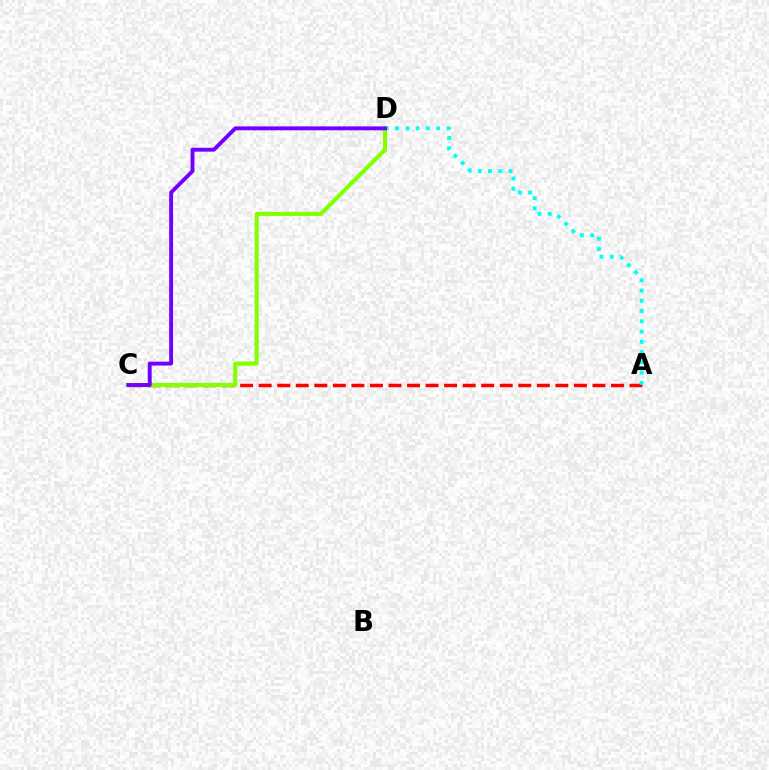{('A', 'C'): [{'color': '#ff0000', 'line_style': 'dashed', 'thickness': 2.52}], ('A', 'D'): [{'color': '#00fff6', 'line_style': 'dotted', 'thickness': 2.79}], ('C', 'D'): [{'color': '#84ff00', 'line_style': 'solid', 'thickness': 2.94}, {'color': '#7200ff', 'line_style': 'solid', 'thickness': 2.8}]}